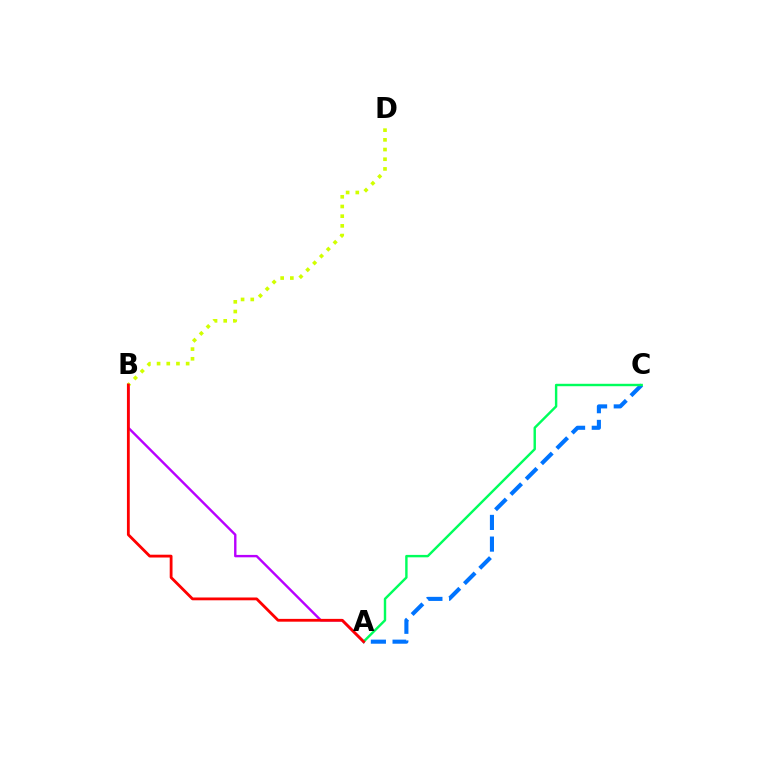{('A', 'B'): [{'color': '#b900ff', 'line_style': 'solid', 'thickness': 1.72}, {'color': '#ff0000', 'line_style': 'solid', 'thickness': 2.02}], ('A', 'C'): [{'color': '#0074ff', 'line_style': 'dashed', 'thickness': 2.95}, {'color': '#00ff5c', 'line_style': 'solid', 'thickness': 1.74}], ('B', 'D'): [{'color': '#d1ff00', 'line_style': 'dotted', 'thickness': 2.63}]}